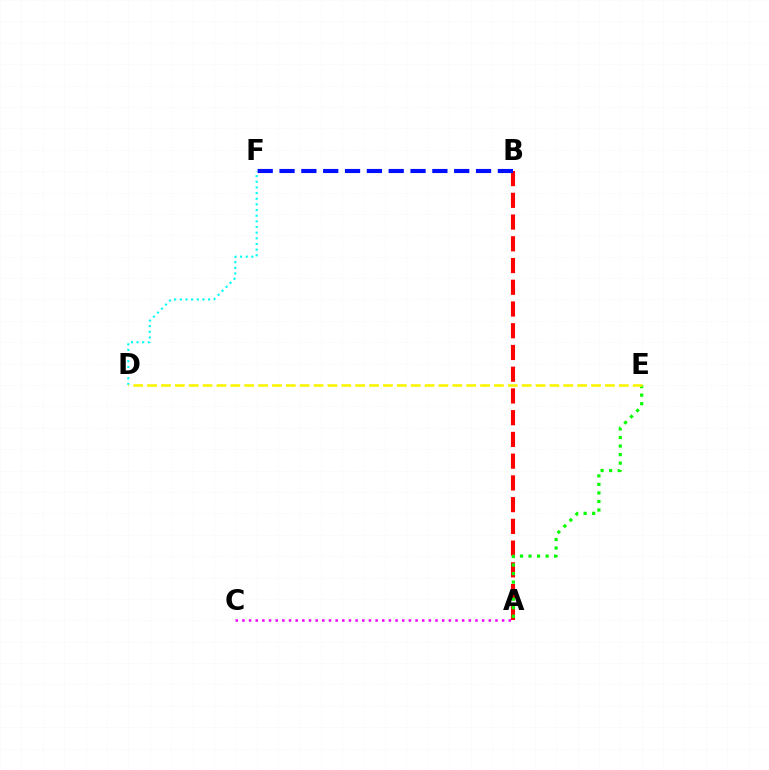{('A', 'B'): [{'color': '#ff0000', 'line_style': 'dashed', 'thickness': 2.95}], ('B', 'F'): [{'color': '#0010ff', 'line_style': 'dashed', 'thickness': 2.97}], ('A', 'E'): [{'color': '#08ff00', 'line_style': 'dotted', 'thickness': 2.32}], ('D', 'F'): [{'color': '#00fff6', 'line_style': 'dotted', 'thickness': 1.54}], ('D', 'E'): [{'color': '#fcf500', 'line_style': 'dashed', 'thickness': 1.88}], ('A', 'C'): [{'color': '#ee00ff', 'line_style': 'dotted', 'thickness': 1.81}]}